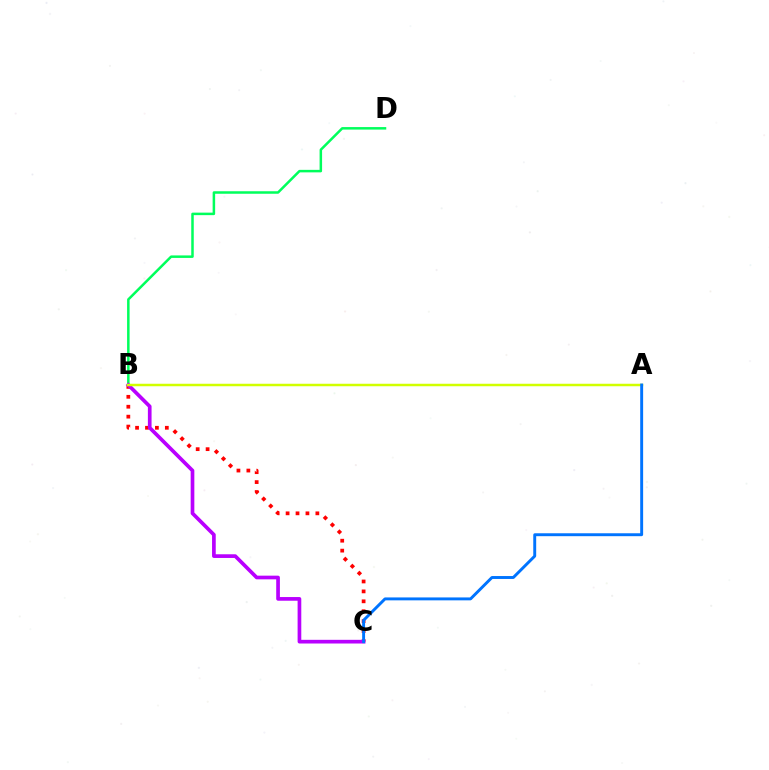{('B', 'C'): [{'color': '#ff0000', 'line_style': 'dotted', 'thickness': 2.7}, {'color': '#b900ff', 'line_style': 'solid', 'thickness': 2.65}], ('B', 'D'): [{'color': '#00ff5c', 'line_style': 'solid', 'thickness': 1.81}], ('A', 'B'): [{'color': '#d1ff00', 'line_style': 'solid', 'thickness': 1.79}], ('A', 'C'): [{'color': '#0074ff', 'line_style': 'solid', 'thickness': 2.1}]}